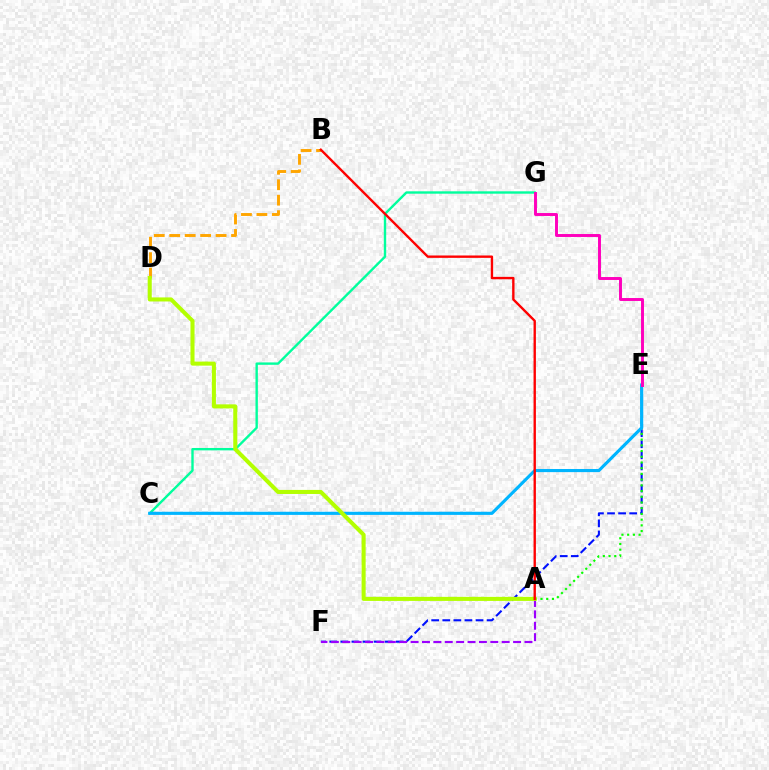{('E', 'F'): [{'color': '#0010ff', 'line_style': 'dashed', 'thickness': 1.51}], ('A', 'F'): [{'color': '#9b00ff', 'line_style': 'dashed', 'thickness': 1.55}], ('B', 'D'): [{'color': '#ffa500', 'line_style': 'dashed', 'thickness': 2.1}], ('C', 'G'): [{'color': '#00ff9d', 'line_style': 'solid', 'thickness': 1.71}], ('A', 'E'): [{'color': '#08ff00', 'line_style': 'dotted', 'thickness': 1.55}], ('C', 'E'): [{'color': '#00b5ff', 'line_style': 'solid', 'thickness': 2.25}], ('A', 'D'): [{'color': '#b3ff00', 'line_style': 'solid', 'thickness': 2.92}], ('A', 'B'): [{'color': '#ff0000', 'line_style': 'solid', 'thickness': 1.71}], ('E', 'G'): [{'color': '#ff00bd', 'line_style': 'solid', 'thickness': 2.11}]}